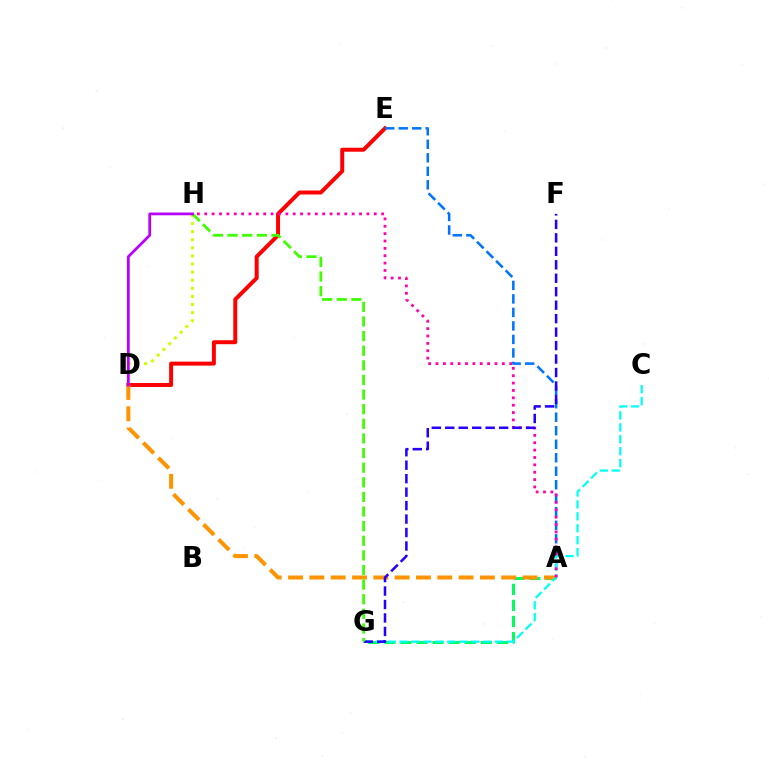{('D', 'E'): [{'color': '#ff0000', 'line_style': 'solid', 'thickness': 2.86}], ('A', 'G'): [{'color': '#00ff5c', 'line_style': 'dashed', 'thickness': 2.18}], ('A', 'E'): [{'color': '#0074ff', 'line_style': 'dashed', 'thickness': 1.83}], ('D', 'H'): [{'color': '#d1ff00', 'line_style': 'dotted', 'thickness': 2.2}, {'color': '#b900ff', 'line_style': 'solid', 'thickness': 1.99}], ('A', 'D'): [{'color': '#ff9400', 'line_style': 'dashed', 'thickness': 2.9}], ('C', 'G'): [{'color': '#00fff6', 'line_style': 'dashed', 'thickness': 1.62}], ('A', 'H'): [{'color': '#ff00ac', 'line_style': 'dotted', 'thickness': 2.0}], ('F', 'G'): [{'color': '#2500ff', 'line_style': 'dashed', 'thickness': 1.83}], ('G', 'H'): [{'color': '#3dff00', 'line_style': 'dashed', 'thickness': 1.99}]}